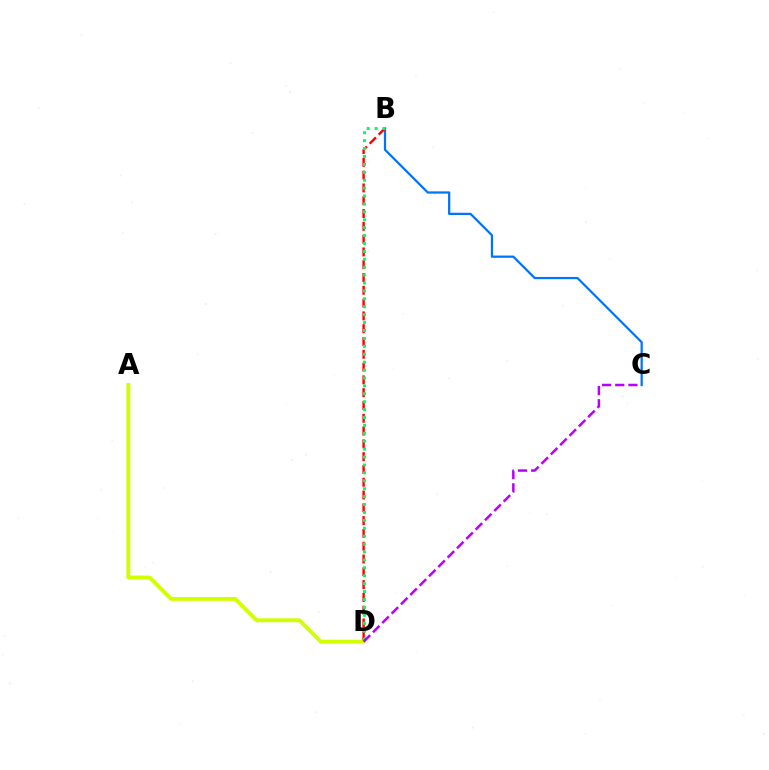{('A', 'D'): [{'color': '#d1ff00', 'line_style': 'solid', 'thickness': 2.79}], ('B', 'C'): [{'color': '#0074ff', 'line_style': 'solid', 'thickness': 1.62}], ('B', 'D'): [{'color': '#ff0000', 'line_style': 'dashed', 'thickness': 1.74}, {'color': '#00ff5c', 'line_style': 'dotted', 'thickness': 2.15}], ('C', 'D'): [{'color': '#b900ff', 'line_style': 'dashed', 'thickness': 1.79}]}